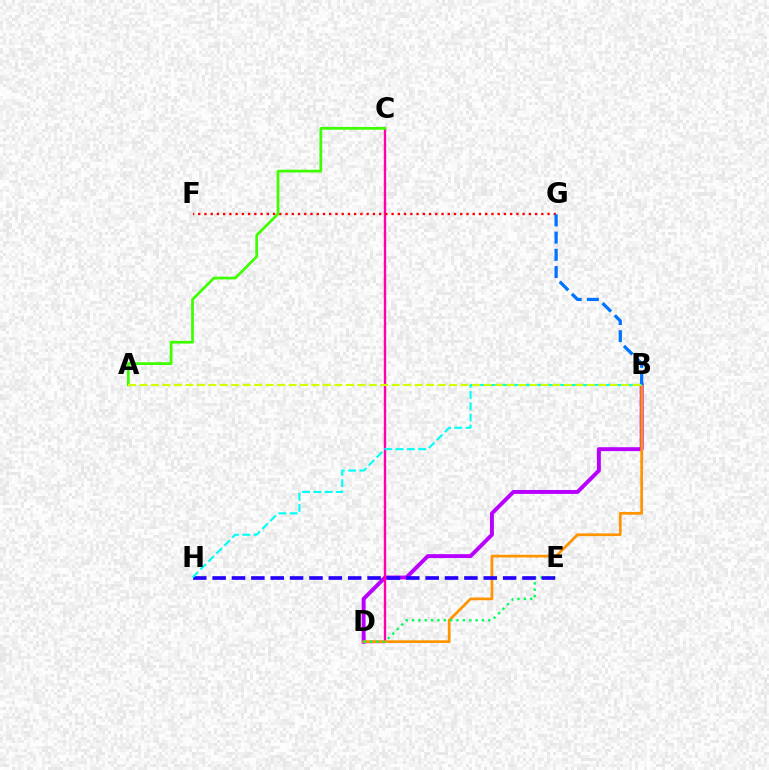{('B', 'D'): [{'color': '#b900ff', 'line_style': 'solid', 'thickness': 2.82}, {'color': '#ff9400', 'line_style': 'solid', 'thickness': 1.95}], ('C', 'D'): [{'color': '#ff00ac', 'line_style': 'solid', 'thickness': 1.7}], ('F', 'G'): [{'color': '#ff0000', 'line_style': 'dotted', 'thickness': 1.7}], ('D', 'E'): [{'color': '#00ff5c', 'line_style': 'dotted', 'thickness': 1.72}], ('E', 'H'): [{'color': '#2500ff', 'line_style': 'dashed', 'thickness': 2.63}], ('A', 'C'): [{'color': '#3dff00', 'line_style': 'solid', 'thickness': 1.98}], ('B', 'G'): [{'color': '#0074ff', 'line_style': 'dashed', 'thickness': 2.34}], ('B', 'H'): [{'color': '#00fff6', 'line_style': 'dashed', 'thickness': 1.53}], ('A', 'B'): [{'color': '#d1ff00', 'line_style': 'dashed', 'thickness': 1.56}]}